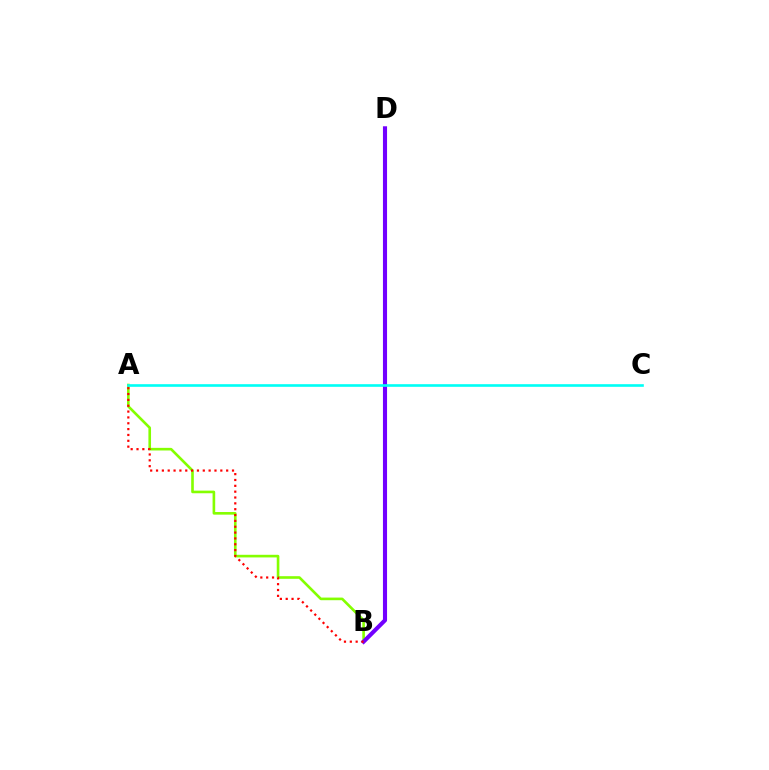{('A', 'B'): [{'color': '#84ff00', 'line_style': 'solid', 'thickness': 1.89}, {'color': '#ff0000', 'line_style': 'dotted', 'thickness': 1.59}], ('B', 'D'): [{'color': '#7200ff', 'line_style': 'solid', 'thickness': 2.95}], ('A', 'C'): [{'color': '#00fff6', 'line_style': 'solid', 'thickness': 1.9}]}